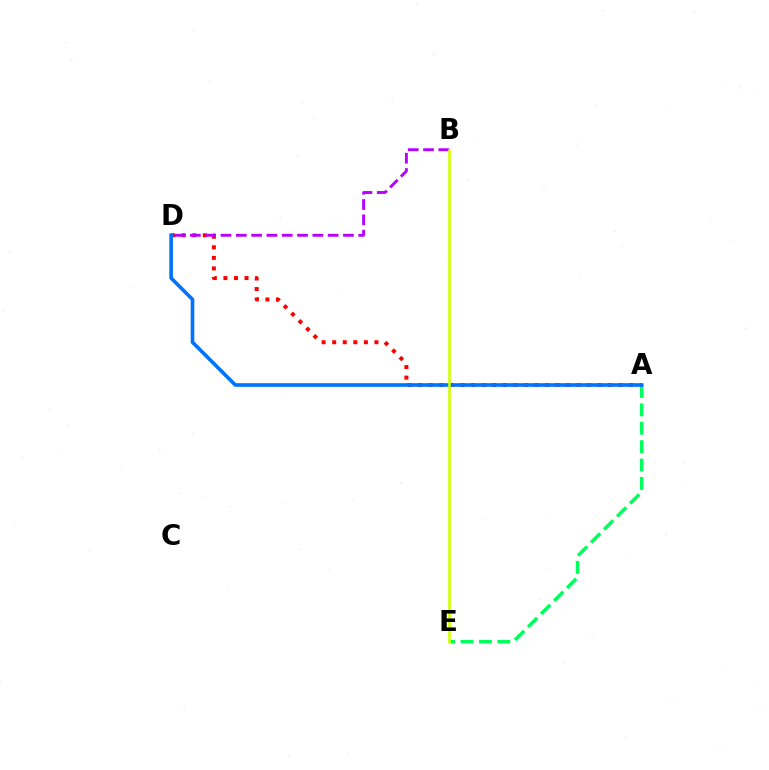{('A', 'E'): [{'color': '#00ff5c', 'line_style': 'dashed', 'thickness': 2.5}], ('A', 'D'): [{'color': '#ff0000', 'line_style': 'dotted', 'thickness': 2.87}, {'color': '#0074ff', 'line_style': 'solid', 'thickness': 2.62}], ('B', 'D'): [{'color': '#b900ff', 'line_style': 'dashed', 'thickness': 2.08}], ('B', 'E'): [{'color': '#d1ff00', 'line_style': 'solid', 'thickness': 1.89}]}